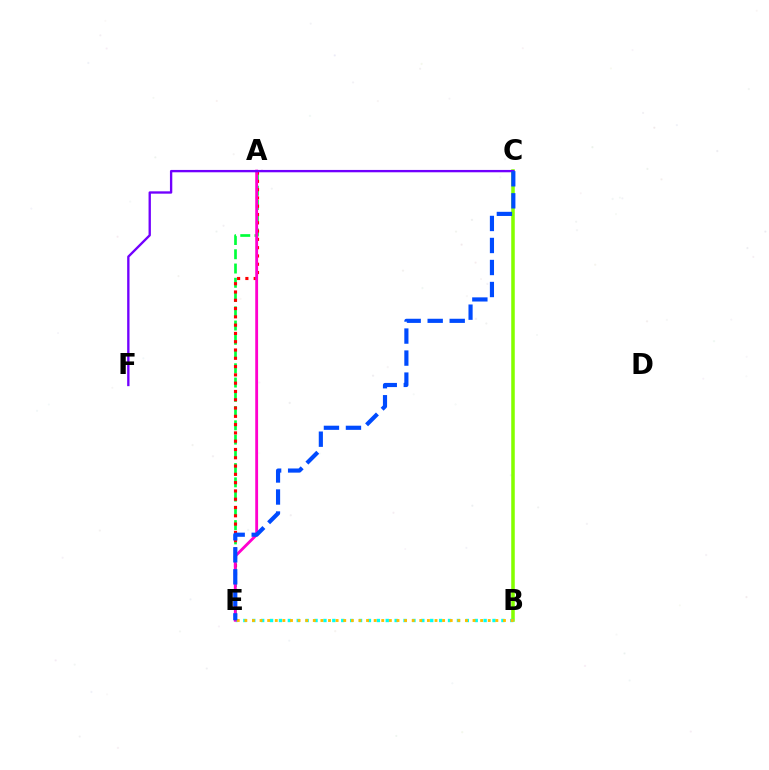{('B', 'C'): [{'color': '#84ff00', 'line_style': 'solid', 'thickness': 2.55}], ('A', 'E'): [{'color': '#00ff39', 'line_style': 'dashed', 'thickness': 1.94}, {'color': '#ff0000', 'line_style': 'dotted', 'thickness': 2.25}, {'color': '#ff00cf', 'line_style': 'solid', 'thickness': 2.05}], ('B', 'E'): [{'color': '#00fff6', 'line_style': 'dotted', 'thickness': 2.42}, {'color': '#ffbd00', 'line_style': 'dotted', 'thickness': 2.07}], ('C', 'F'): [{'color': '#7200ff', 'line_style': 'solid', 'thickness': 1.69}], ('C', 'E'): [{'color': '#004bff', 'line_style': 'dashed', 'thickness': 2.99}]}